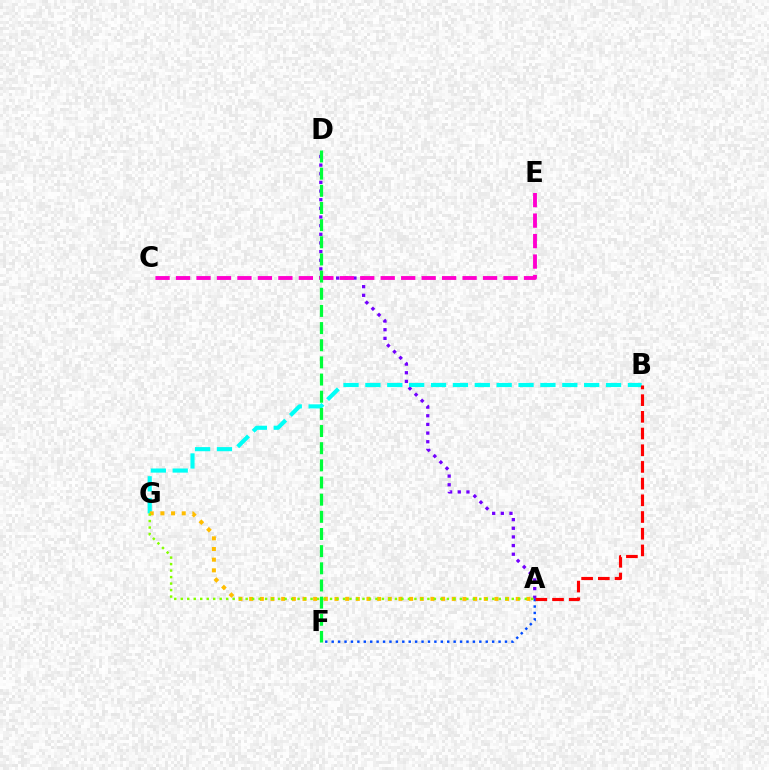{('A', 'D'): [{'color': '#7200ff', 'line_style': 'dotted', 'thickness': 2.35}], ('B', 'G'): [{'color': '#00fff6', 'line_style': 'dashed', 'thickness': 2.97}], ('C', 'E'): [{'color': '#ff00cf', 'line_style': 'dashed', 'thickness': 2.78}], ('A', 'F'): [{'color': '#004bff', 'line_style': 'dotted', 'thickness': 1.74}], ('A', 'G'): [{'color': '#ffbd00', 'line_style': 'dotted', 'thickness': 2.9}, {'color': '#84ff00', 'line_style': 'dotted', 'thickness': 1.76}], ('D', 'F'): [{'color': '#00ff39', 'line_style': 'dashed', 'thickness': 2.33}], ('A', 'B'): [{'color': '#ff0000', 'line_style': 'dashed', 'thickness': 2.27}]}